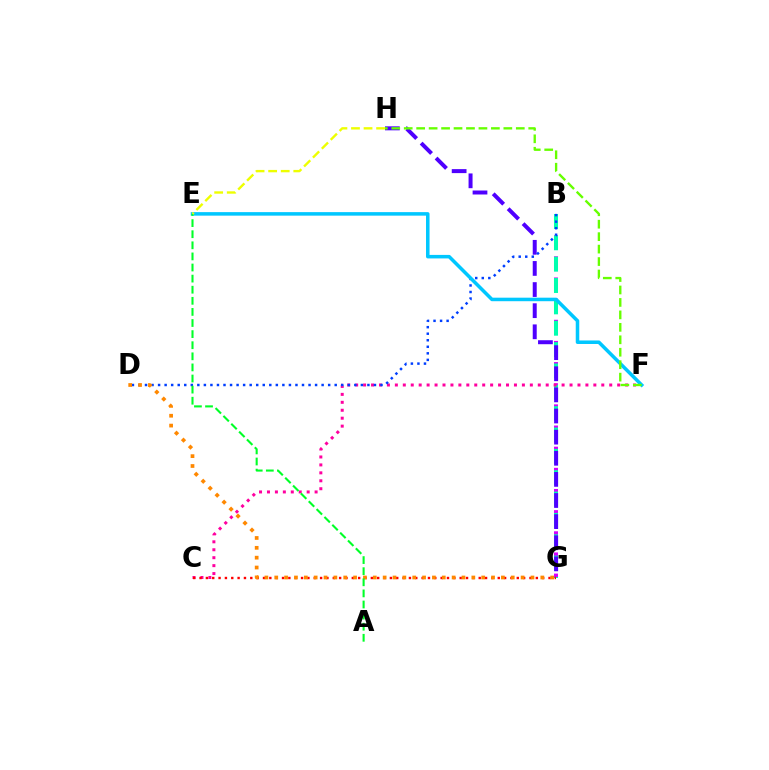{('B', 'G'): [{'color': '#d600ff', 'line_style': 'dashed', 'thickness': 2.87}, {'color': '#00ffaf', 'line_style': 'dashed', 'thickness': 2.9}], ('C', 'F'): [{'color': '#ff00a0', 'line_style': 'dotted', 'thickness': 2.16}], ('G', 'H'): [{'color': '#4f00ff', 'line_style': 'dashed', 'thickness': 2.87}], ('C', 'G'): [{'color': '#ff0000', 'line_style': 'dotted', 'thickness': 1.72}], ('B', 'D'): [{'color': '#003fff', 'line_style': 'dotted', 'thickness': 1.78}], ('E', 'F'): [{'color': '#00c7ff', 'line_style': 'solid', 'thickness': 2.54}], ('D', 'G'): [{'color': '#ff8800', 'line_style': 'dotted', 'thickness': 2.68}], ('F', 'H'): [{'color': '#66ff00', 'line_style': 'dashed', 'thickness': 1.69}], ('A', 'E'): [{'color': '#00ff27', 'line_style': 'dashed', 'thickness': 1.51}], ('E', 'H'): [{'color': '#eeff00', 'line_style': 'dashed', 'thickness': 1.71}]}